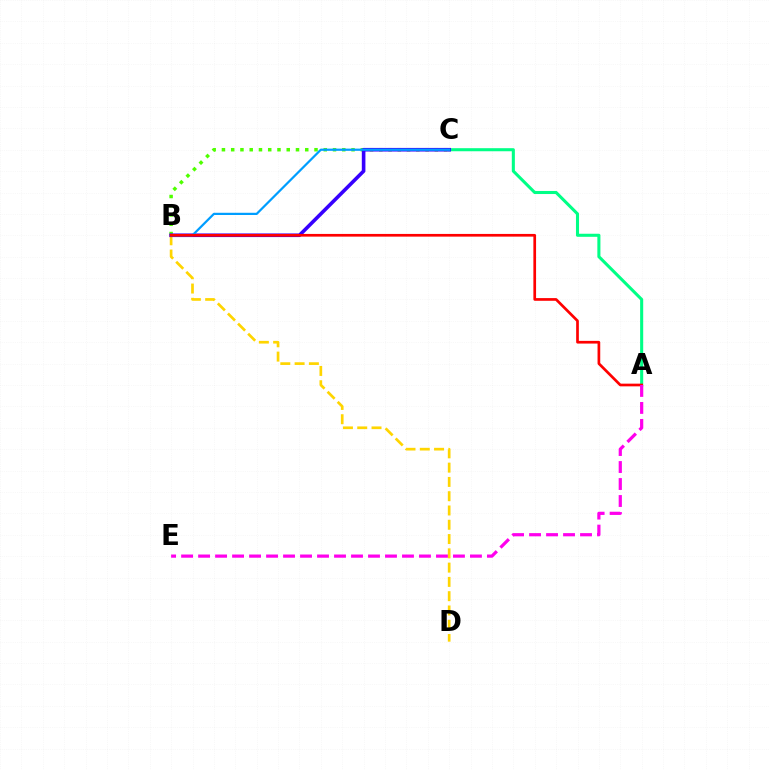{('A', 'C'): [{'color': '#00ff86', 'line_style': 'solid', 'thickness': 2.21}], ('B', 'D'): [{'color': '#ffd500', 'line_style': 'dashed', 'thickness': 1.94}], ('B', 'C'): [{'color': '#4fff00', 'line_style': 'dotted', 'thickness': 2.52}, {'color': '#3700ff', 'line_style': 'solid', 'thickness': 2.6}, {'color': '#009eff', 'line_style': 'solid', 'thickness': 1.6}], ('A', 'B'): [{'color': '#ff0000', 'line_style': 'solid', 'thickness': 1.94}], ('A', 'E'): [{'color': '#ff00ed', 'line_style': 'dashed', 'thickness': 2.31}]}